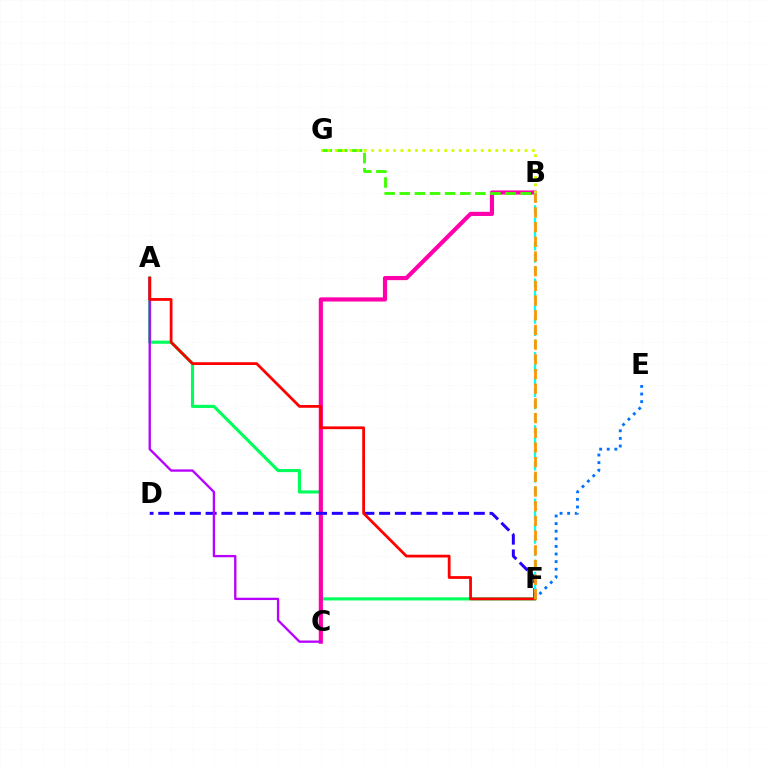{('A', 'F'): [{'color': '#00ff5c', 'line_style': 'solid', 'thickness': 2.25}, {'color': '#ff0000', 'line_style': 'solid', 'thickness': 2.0}], ('B', 'C'): [{'color': '#ff00ac', 'line_style': 'solid', 'thickness': 2.99}], ('B', 'G'): [{'color': '#3dff00', 'line_style': 'dashed', 'thickness': 2.05}, {'color': '#d1ff00', 'line_style': 'dotted', 'thickness': 1.98}], ('E', 'F'): [{'color': '#0074ff', 'line_style': 'dotted', 'thickness': 2.07}], ('D', 'F'): [{'color': '#2500ff', 'line_style': 'dashed', 'thickness': 2.14}], ('A', 'C'): [{'color': '#b900ff', 'line_style': 'solid', 'thickness': 1.67}], ('B', 'F'): [{'color': '#00fff6', 'line_style': 'dashed', 'thickness': 1.66}, {'color': '#ff9400', 'line_style': 'dashed', 'thickness': 2.0}]}